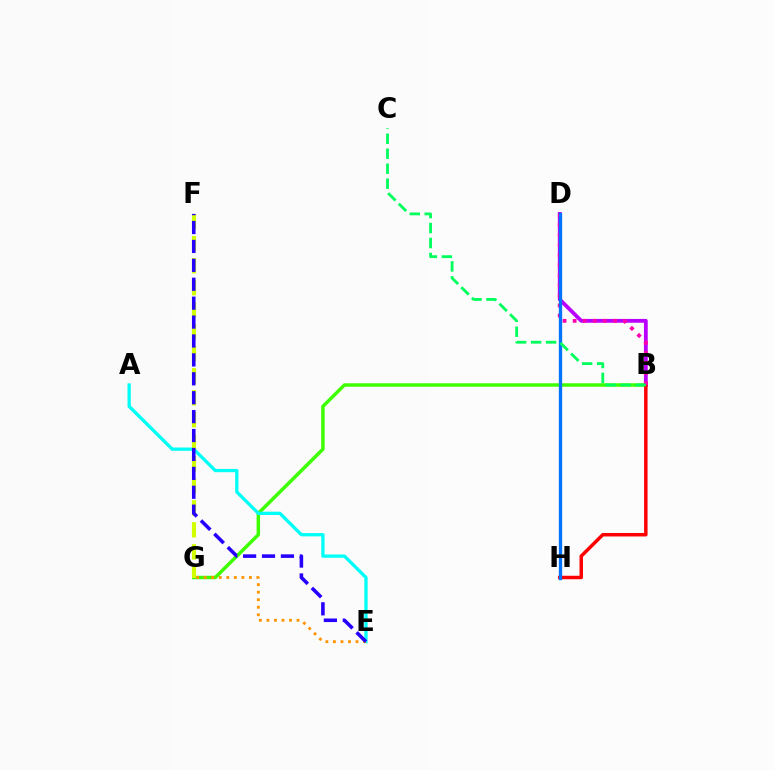{('B', 'G'): [{'color': '#3dff00', 'line_style': 'solid', 'thickness': 2.5}], ('A', 'E'): [{'color': '#00fff6', 'line_style': 'solid', 'thickness': 2.36}], ('B', 'D'): [{'color': '#b900ff', 'line_style': 'solid', 'thickness': 2.73}, {'color': '#ff00ac', 'line_style': 'dotted', 'thickness': 2.74}], ('F', 'G'): [{'color': '#d1ff00', 'line_style': 'dashed', 'thickness': 2.99}], ('B', 'H'): [{'color': '#ff0000', 'line_style': 'solid', 'thickness': 2.51}], ('E', 'G'): [{'color': '#ff9400', 'line_style': 'dotted', 'thickness': 2.05}], ('E', 'F'): [{'color': '#2500ff', 'line_style': 'dashed', 'thickness': 2.57}], ('D', 'H'): [{'color': '#0074ff', 'line_style': 'solid', 'thickness': 2.39}], ('B', 'C'): [{'color': '#00ff5c', 'line_style': 'dashed', 'thickness': 2.03}]}